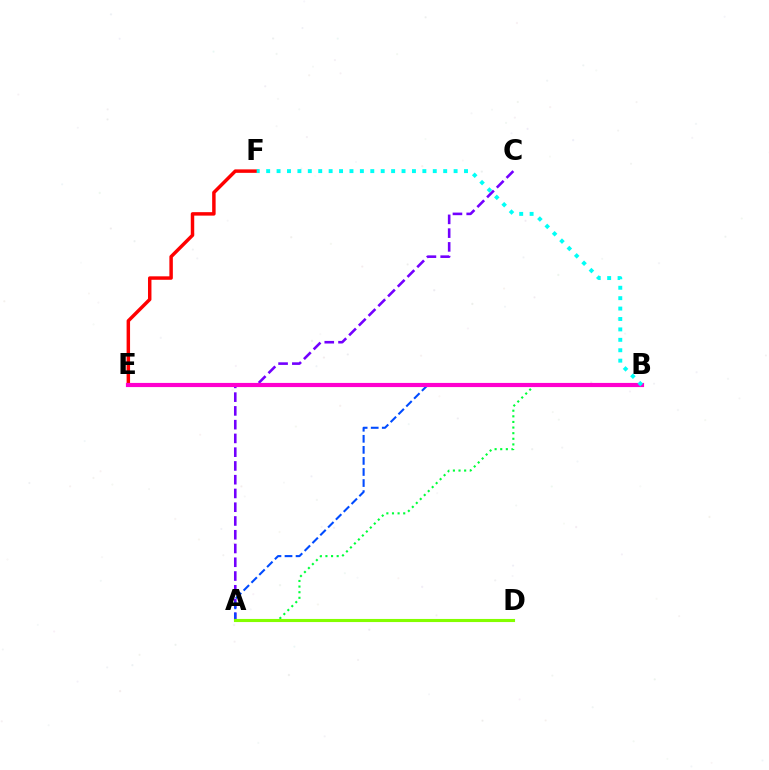{('A', 'C'): [{'color': '#7200ff', 'line_style': 'dashed', 'thickness': 1.87}], ('A', 'B'): [{'color': '#00ff39', 'line_style': 'dotted', 'thickness': 1.53}, {'color': '#004bff', 'line_style': 'dashed', 'thickness': 1.5}], ('B', 'E'): [{'color': '#ffbd00', 'line_style': 'solid', 'thickness': 2.08}, {'color': '#ff00cf', 'line_style': 'solid', 'thickness': 2.99}], ('E', 'F'): [{'color': '#ff0000', 'line_style': 'solid', 'thickness': 2.49}], ('B', 'F'): [{'color': '#00fff6', 'line_style': 'dotted', 'thickness': 2.83}], ('A', 'D'): [{'color': '#84ff00', 'line_style': 'solid', 'thickness': 2.24}]}